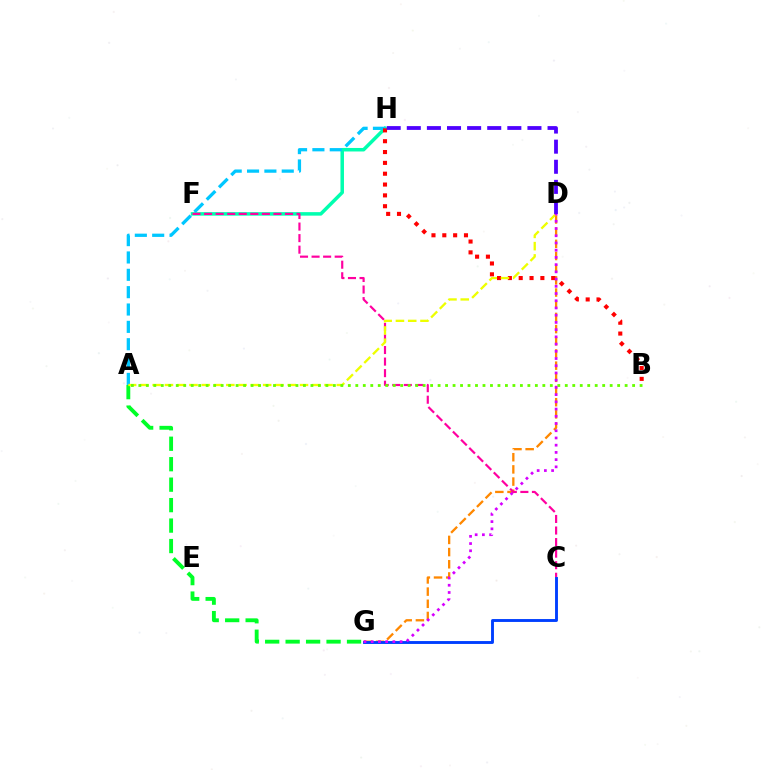{('D', 'G'): [{'color': '#ff8800', 'line_style': 'dashed', 'thickness': 1.65}, {'color': '#d600ff', 'line_style': 'dotted', 'thickness': 1.96}], ('A', 'G'): [{'color': '#00ff27', 'line_style': 'dashed', 'thickness': 2.78}], ('F', 'H'): [{'color': '#00ffaf', 'line_style': 'solid', 'thickness': 2.52}], ('A', 'H'): [{'color': '#00c7ff', 'line_style': 'dashed', 'thickness': 2.36}], ('C', 'F'): [{'color': '#ff00a0', 'line_style': 'dashed', 'thickness': 1.57}], ('B', 'H'): [{'color': '#ff0000', 'line_style': 'dotted', 'thickness': 2.94}], ('A', 'D'): [{'color': '#eeff00', 'line_style': 'dashed', 'thickness': 1.67}], ('D', 'H'): [{'color': '#4f00ff', 'line_style': 'dashed', 'thickness': 2.73}], ('C', 'G'): [{'color': '#003fff', 'line_style': 'solid', 'thickness': 2.08}], ('A', 'B'): [{'color': '#66ff00', 'line_style': 'dotted', 'thickness': 2.03}]}